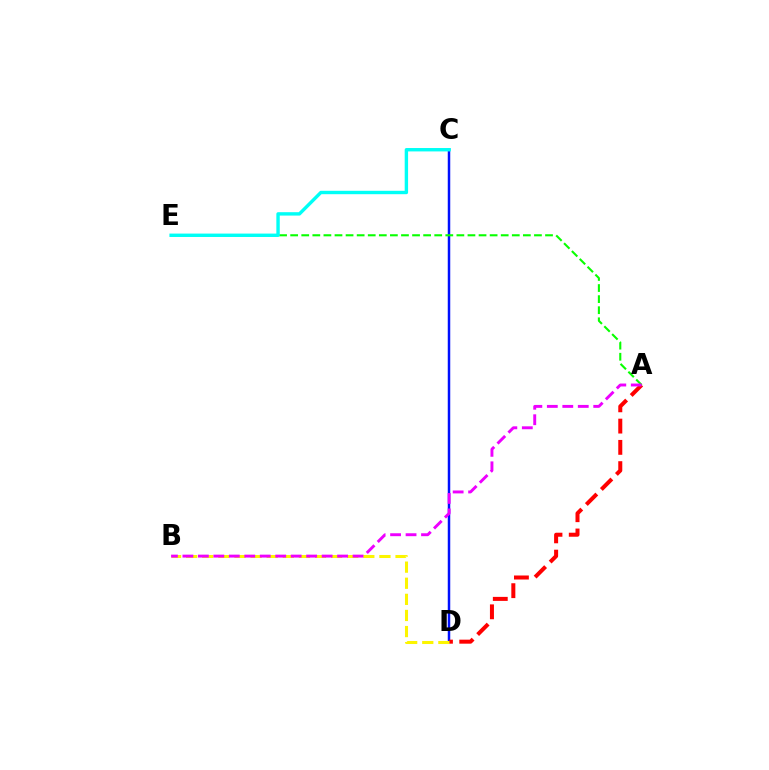{('C', 'D'): [{'color': '#0010ff', 'line_style': 'solid', 'thickness': 1.79}], ('A', 'D'): [{'color': '#ff0000', 'line_style': 'dashed', 'thickness': 2.89}], ('B', 'D'): [{'color': '#fcf500', 'line_style': 'dashed', 'thickness': 2.19}], ('A', 'E'): [{'color': '#08ff00', 'line_style': 'dashed', 'thickness': 1.51}], ('A', 'B'): [{'color': '#ee00ff', 'line_style': 'dashed', 'thickness': 2.1}], ('C', 'E'): [{'color': '#00fff6', 'line_style': 'solid', 'thickness': 2.45}]}